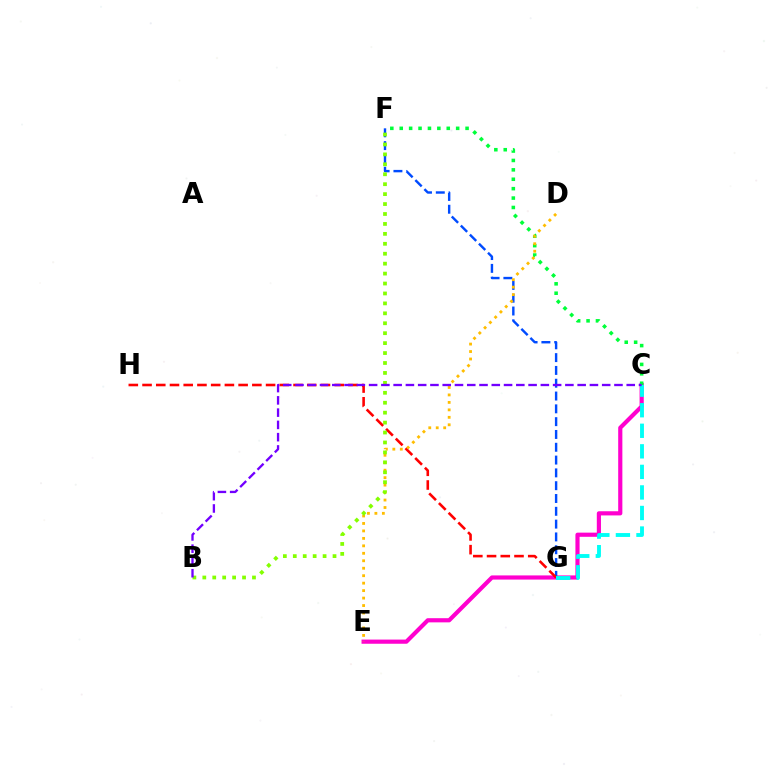{('C', 'E'): [{'color': '#ff00cf', 'line_style': 'solid', 'thickness': 3.0}], ('F', 'G'): [{'color': '#004bff', 'line_style': 'dashed', 'thickness': 1.74}], ('G', 'H'): [{'color': '#ff0000', 'line_style': 'dashed', 'thickness': 1.86}], ('C', 'G'): [{'color': '#00fff6', 'line_style': 'dashed', 'thickness': 2.79}], ('C', 'F'): [{'color': '#00ff39', 'line_style': 'dotted', 'thickness': 2.56}], ('D', 'E'): [{'color': '#ffbd00', 'line_style': 'dotted', 'thickness': 2.03}], ('B', 'F'): [{'color': '#84ff00', 'line_style': 'dotted', 'thickness': 2.7}], ('B', 'C'): [{'color': '#7200ff', 'line_style': 'dashed', 'thickness': 1.67}]}